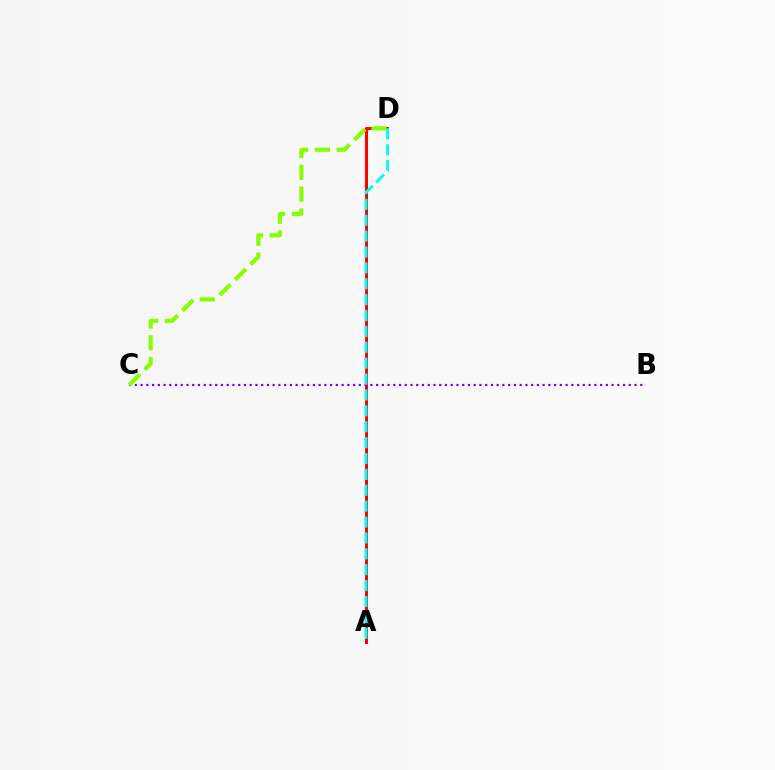{('A', 'D'): [{'color': '#ff0000', 'line_style': 'solid', 'thickness': 2.19}, {'color': '#00fff6', 'line_style': 'dashed', 'thickness': 2.16}], ('B', 'C'): [{'color': '#7200ff', 'line_style': 'dotted', 'thickness': 1.56}], ('C', 'D'): [{'color': '#84ff00', 'line_style': 'dashed', 'thickness': 2.96}]}